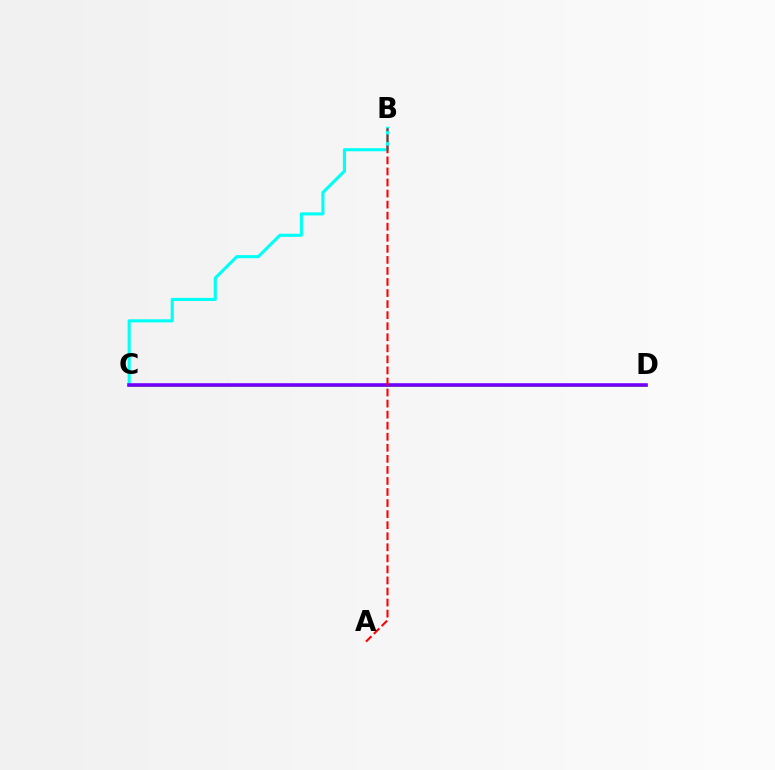{('C', 'D'): [{'color': '#84ff00', 'line_style': 'solid', 'thickness': 2.18}, {'color': '#7200ff', 'line_style': 'solid', 'thickness': 2.58}], ('B', 'C'): [{'color': '#00fff6', 'line_style': 'solid', 'thickness': 2.23}], ('A', 'B'): [{'color': '#ff0000', 'line_style': 'dashed', 'thickness': 1.5}]}